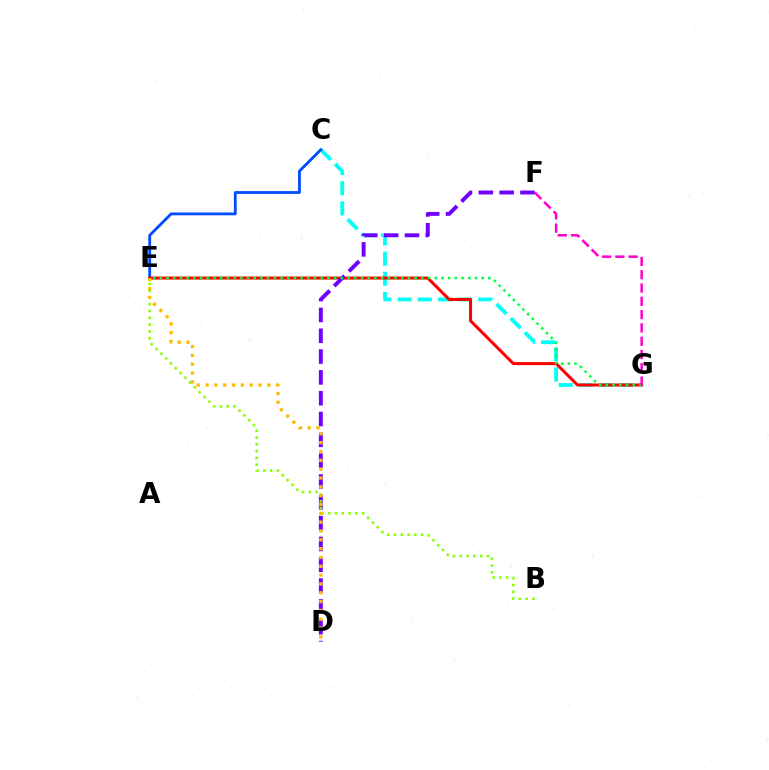{('C', 'G'): [{'color': '#00fff6', 'line_style': 'dashed', 'thickness': 2.74}], ('C', 'E'): [{'color': '#004bff', 'line_style': 'solid', 'thickness': 2.02}], ('E', 'G'): [{'color': '#ff0000', 'line_style': 'solid', 'thickness': 2.17}, {'color': '#00ff39', 'line_style': 'dotted', 'thickness': 1.82}], ('D', 'F'): [{'color': '#7200ff', 'line_style': 'dashed', 'thickness': 2.83}], ('B', 'E'): [{'color': '#84ff00', 'line_style': 'dotted', 'thickness': 1.84}], ('D', 'E'): [{'color': '#ffbd00', 'line_style': 'dotted', 'thickness': 2.4}], ('F', 'G'): [{'color': '#ff00cf', 'line_style': 'dashed', 'thickness': 1.81}]}